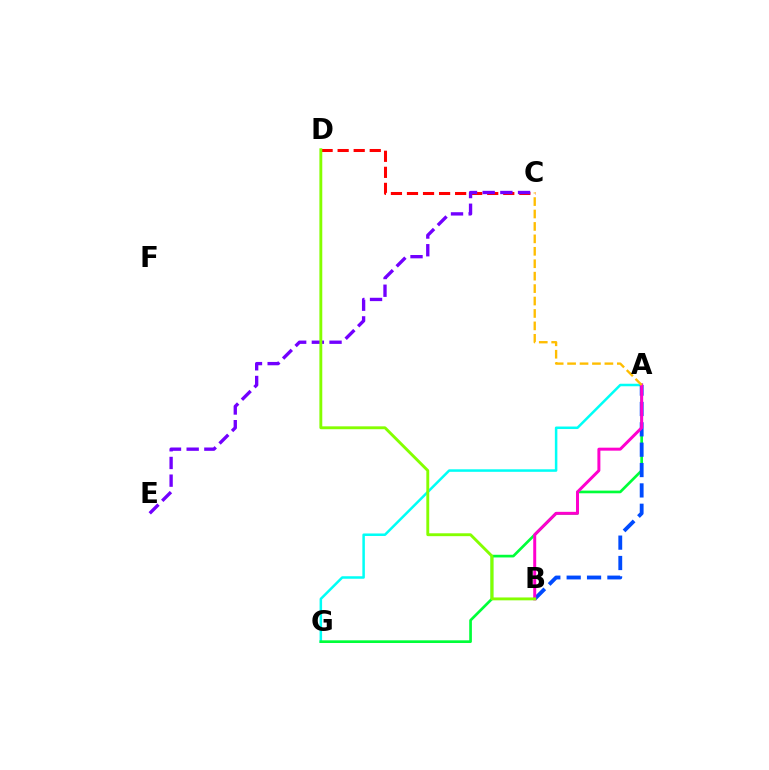{('A', 'G'): [{'color': '#00fff6', 'line_style': 'solid', 'thickness': 1.81}, {'color': '#00ff39', 'line_style': 'solid', 'thickness': 1.93}], ('C', 'D'): [{'color': '#ff0000', 'line_style': 'dashed', 'thickness': 2.18}], ('C', 'E'): [{'color': '#7200ff', 'line_style': 'dashed', 'thickness': 2.4}], ('A', 'B'): [{'color': '#004bff', 'line_style': 'dashed', 'thickness': 2.77}, {'color': '#ff00cf', 'line_style': 'solid', 'thickness': 2.15}], ('B', 'D'): [{'color': '#84ff00', 'line_style': 'solid', 'thickness': 2.07}], ('A', 'C'): [{'color': '#ffbd00', 'line_style': 'dashed', 'thickness': 1.69}]}